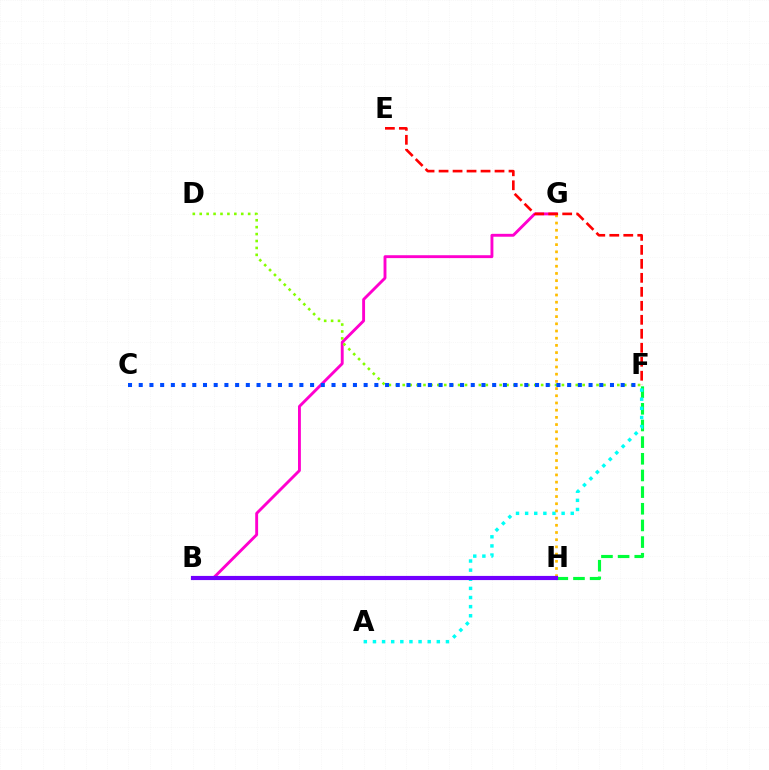{('B', 'G'): [{'color': '#ff00cf', 'line_style': 'solid', 'thickness': 2.08}], ('F', 'H'): [{'color': '#00ff39', 'line_style': 'dashed', 'thickness': 2.26}], ('A', 'F'): [{'color': '#00fff6', 'line_style': 'dotted', 'thickness': 2.48}], ('D', 'F'): [{'color': '#84ff00', 'line_style': 'dotted', 'thickness': 1.88}], ('G', 'H'): [{'color': '#ffbd00', 'line_style': 'dotted', 'thickness': 1.96}], ('E', 'F'): [{'color': '#ff0000', 'line_style': 'dashed', 'thickness': 1.9}], ('C', 'F'): [{'color': '#004bff', 'line_style': 'dotted', 'thickness': 2.91}], ('B', 'H'): [{'color': '#7200ff', 'line_style': 'solid', 'thickness': 3.0}]}